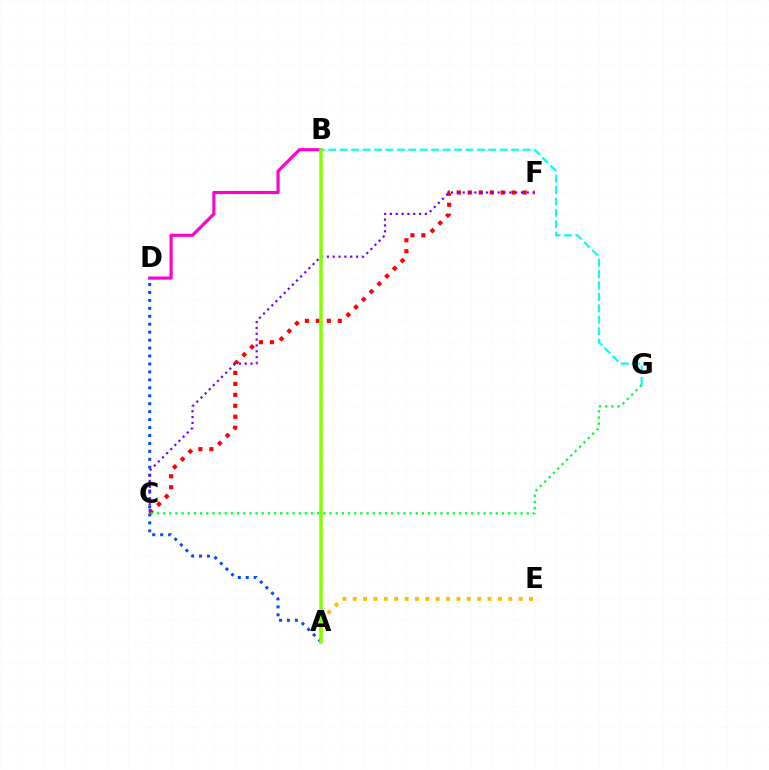{('A', 'E'): [{'color': '#ffbd00', 'line_style': 'dotted', 'thickness': 2.82}], ('C', 'F'): [{'color': '#ff0000', 'line_style': 'dotted', 'thickness': 2.98}, {'color': '#7200ff', 'line_style': 'dotted', 'thickness': 1.58}], ('B', 'D'): [{'color': '#ff00cf', 'line_style': 'solid', 'thickness': 2.27}], ('C', 'G'): [{'color': '#00ff39', 'line_style': 'dotted', 'thickness': 1.67}], ('B', 'G'): [{'color': '#00fff6', 'line_style': 'dashed', 'thickness': 1.55}], ('A', 'D'): [{'color': '#004bff', 'line_style': 'dotted', 'thickness': 2.16}], ('A', 'B'): [{'color': '#84ff00', 'line_style': 'solid', 'thickness': 2.53}]}